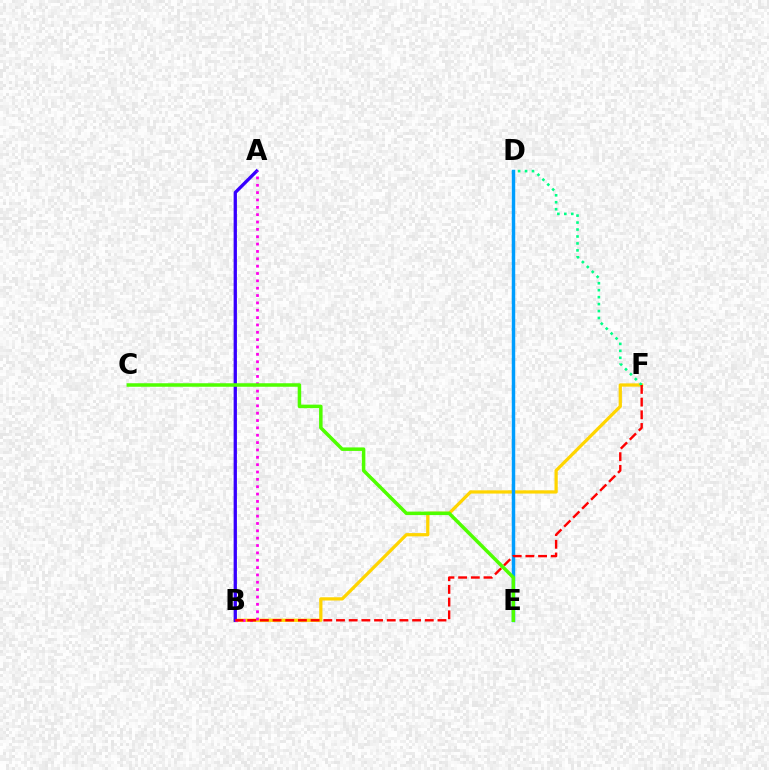{('B', 'F'): [{'color': '#ffd500', 'line_style': 'solid', 'thickness': 2.34}, {'color': '#ff0000', 'line_style': 'dashed', 'thickness': 1.72}], ('D', 'E'): [{'color': '#009eff', 'line_style': 'solid', 'thickness': 2.48}], ('D', 'F'): [{'color': '#00ff86', 'line_style': 'dotted', 'thickness': 1.89}], ('A', 'B'): [{'color': '#3700ff', 'line_style': 'solid', 'thickness': 2.37}, {'color': '#ff00ed', 'line_style': 'dotted', 'thickness': 2.0}], ('C', 'E'): [{'color': '#4fff00', 'line_style': 'solid', 'thickness': 2.52}]}